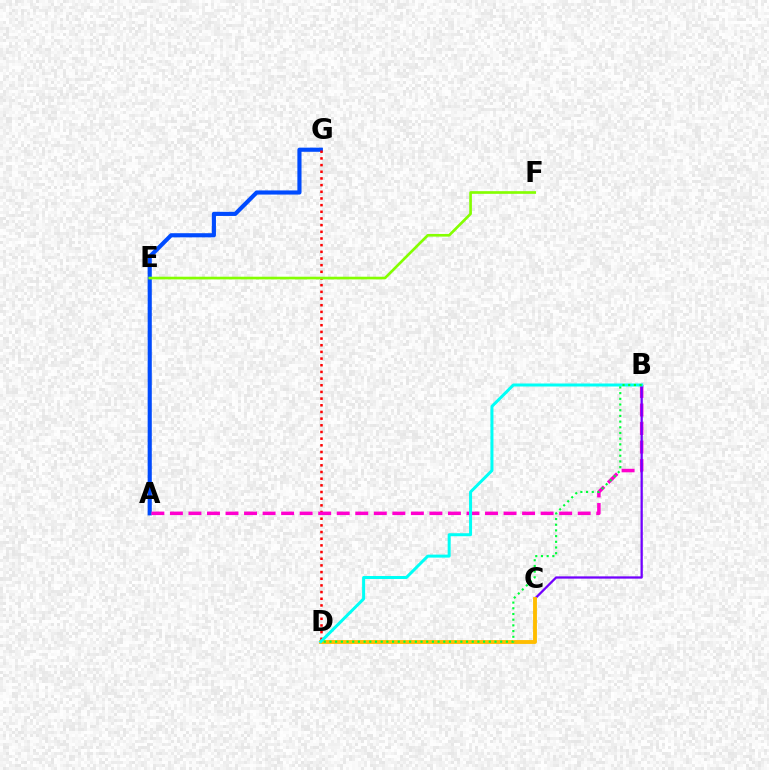{('A', 'G'): [{'color': '#004bff', 'line_style': 'solid', 'thickness': 2.97}], ('D', 'G'): [{'color': '#ff0000', 'line_style': 'dotted', 'thickness': 1.81}], ('A', 'B'): [{'color': '#ff00cf', 'line_style': 'dashed', 'thickness': 2.52}], ('E', 'F'): [{'color': '#84ff00', 'line_style': 'solid', 'thickness': 1.92}], ('B', 'C'): [{'color': '#7200ff', 'line_style': 'solid', 'thickness': 1.64}], ('C', 'D'): [{'color': '#ffbd00', 'line_style': 'solid', 'thickness': 2.79}], ('B', 'D'): [{'color': '#00fff6', 'line_style': 'solid', 'thickness': 2.16}, {'color': '#00ff39', 'line_style': 'dotted', 'thickness': 1.55}]}